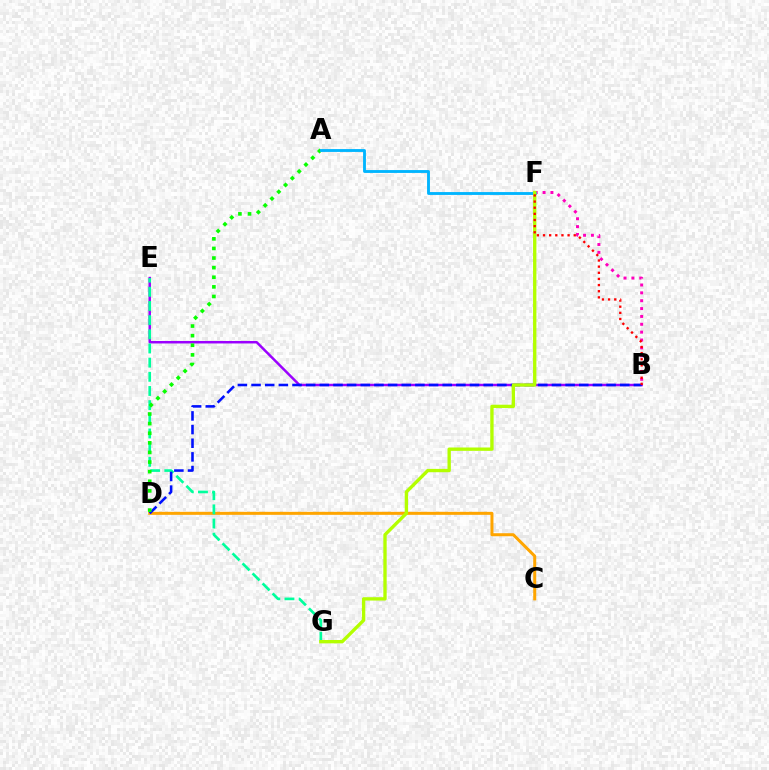{('B', 'E'): [{'color': '#9b00ff', 'line_style': 'solid', 'thickness': 1.79}], ('B', 'F'): [{'color': '#ff00bd', 'line_style': 'dotted', 'thickness': 2.14}, {'color': '#ff0000', 'line_style': 'dotted', 'thickness': 1.67}], ('C', 'D'): [{'color': '#ffa500', 'line_style': 'solid', 'thickness': 2.17}], ('E', 'G'): [{'color': '#00ff9d', 'line_style': 'dashed', 'thickness': 1.92}], ('B', 'D'): [{'color': '#0010ff', 'line_style': 'dashed', 'thickness': 1.86}], ('A', 'D'): [{'color': '#08ff00', 'line_style': 'dotted', 'thickness': 2.61}], ('A', 'F'): [{'color': '#00b5ff', 'line_style': 'solid', 'thickness': 2.06}], ('F', 'G'): [{'color': '#b3ff00', 'line_style': 'solid', 'thickness': 2.4}]}